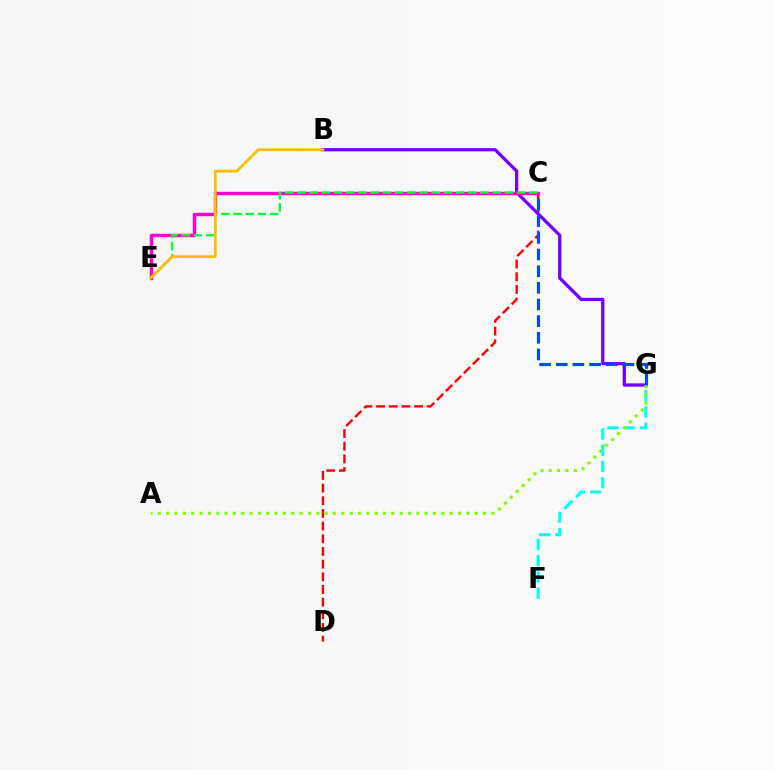{('C', 'D'): [{'color': '#ff0000', 'line_style': 'dashed', 'thickness': 1.72}], ('B', 'G'): [{'color': '#7200ff', 'line_style': 'solid', 'thickness': 2.34}], ('C', 'E'): [{'color': '#ff00cf', 'line_style': 'solid', 'thickness': 2.46}, {'color': '#00ff39', 'line_style': 'dashed', 'thickness': 1.66}], ('F', 'G'): [{'color': '#00fff6', 'line_style': 'dashed', 'thickness': 2.21}], ('A', 'G'): [{'color': '#84ff00', 'line_style': 'dotted', 'thickness': 2.27}], ('C', 'G'): [{'color': '#004bff', 'line_style': 'dashed', 'thickness': 2.26}], ('B', 'E'): [{'color': '#ffbd00', 'line_style': 'solid', 'thickness': 1.97}]}